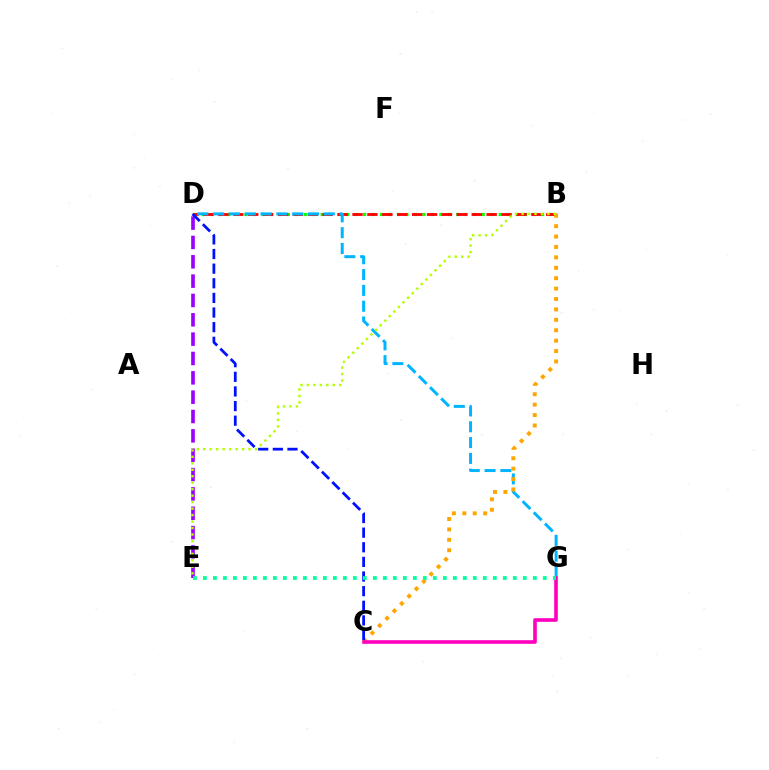{('B', 'D'): [{'color': '#08ff00', 'line_style': 'dotted', 'thickness': 2.3}, {'color': '#ff0000', 'line_style': 'dashed', 'thickness': 2.02}], ('D', 'G'): [{'color': '#00b5ff', 'line_style': 'dashed', 'thickness': 2.15}], ('B', 'C'): [{'color': '#ffa500', 'line_style': 'dotted', 'thickness': 2.83}], ('D', 'E'): [{'color': '#9b00ff', 'line_style': 'dashed', 'thickness': 2.63}], ('C', 'D'): [{'color': '#0010ff', 'line_style': 'dashed', 'thickness': 1.99}], ('B', 'E'): [{'color': '#b3ff00', 'line_style': 'dotted', 'thickness': 1.76}], ('C', 'G'): [{'color': '#ff00bd', 'line_style': 'solid', 'thickness': 2.61}], ('E', 'G'): [{'color': '#00ff9d', 'line_style': 'dotted', 'thickness': 2.72}]}